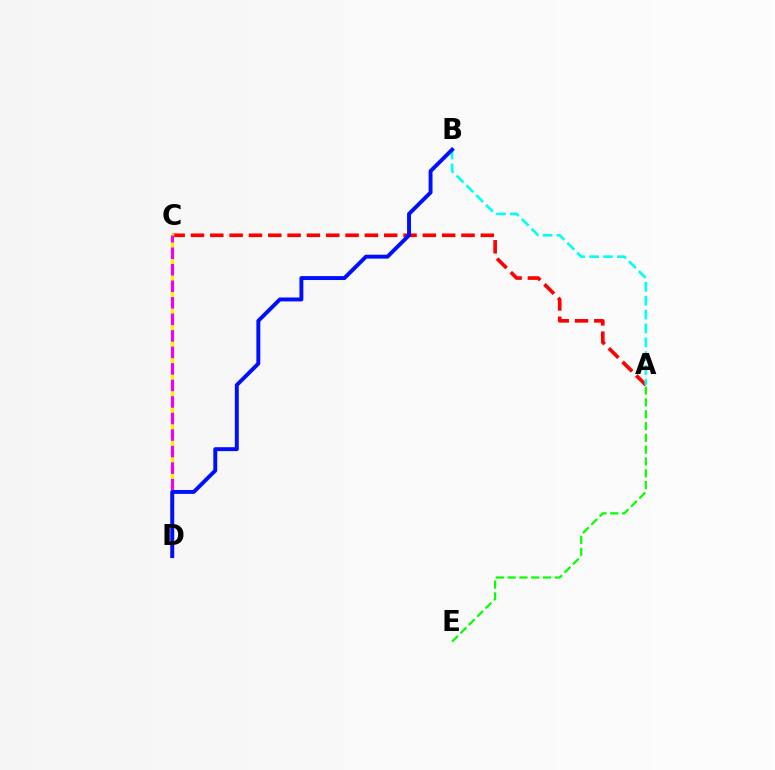{('A', 'C'): [{'color': '#ff0000', 'line_style': 'dashed', 'thickness': 2.63}], ('C', 'D'): [{'color': '#fcf500', 'line_style': 'solid', 'thickness': 2.49}, {'color': '#ee00ff', 'line_style': 'dashed', 'thickness': 2.25}], ('A', 'E'): [{'color': '#08ff00', 'line_style': 'dashed', 'thickness': 1.6}], ('A', 'B'): [{'color': '#00fff6', 'line_style': 'dashed', 'thickness': 1.88}], ('B', 'D'): [{'color': '#0010ff', 'line_style': 'solid', 'thickness': 2.83}]}